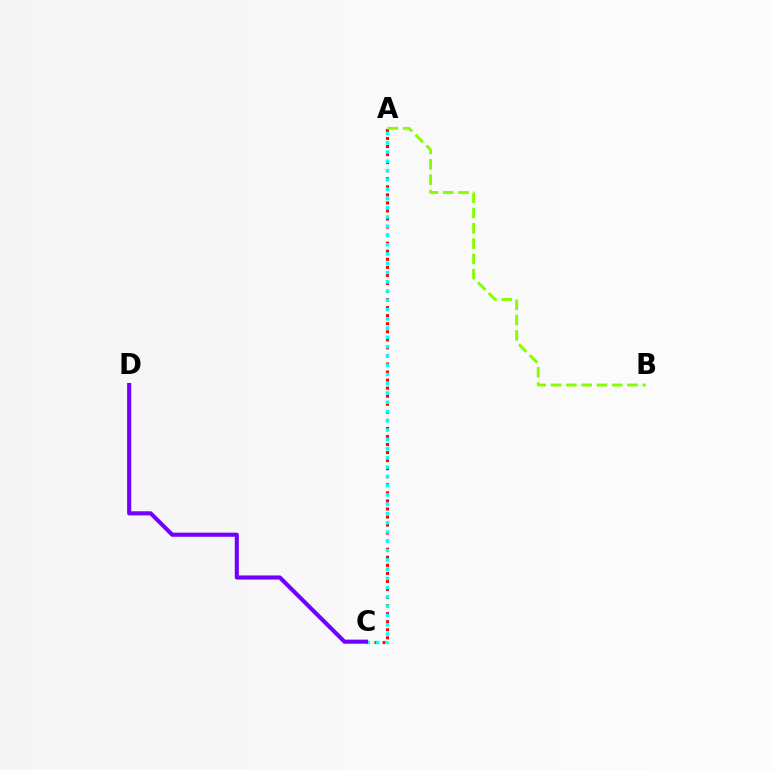{('A', 'C'): [{'color': '#ff0000', 'line_style': 'dotted', 'thickness': 2.19}, {'color': '#00fff6', 'line_style': 'dotted', 'thickness': 2.52}], ('C', 'D'): [{'color': '#7200ff', 'line_style': 'solid', 'thickness': 2.95}], ('A', 'B'): [{'color': '#84ff00', 'line_style': 'dashed', 'thickness': 2.08}]}